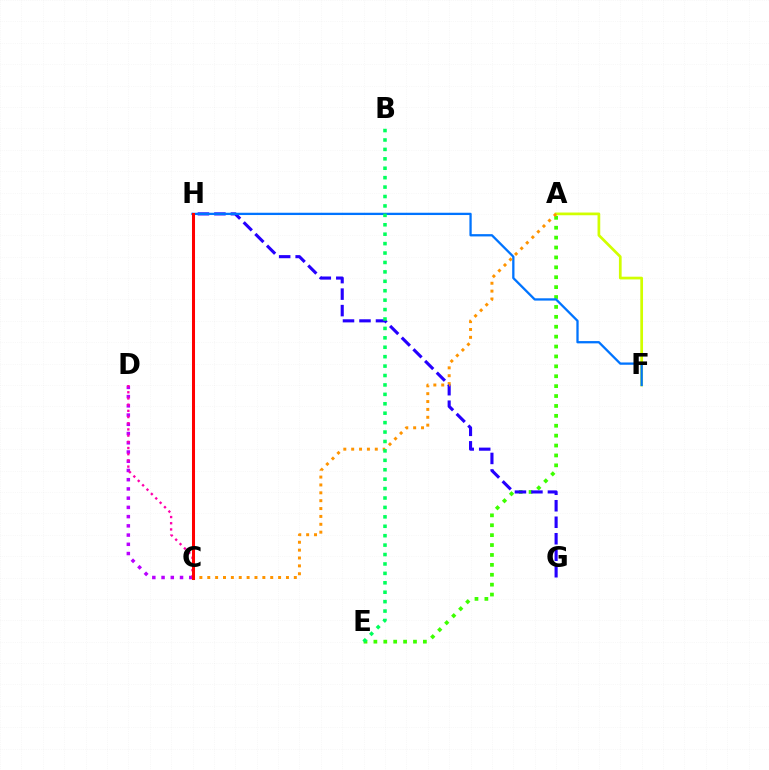{('A', 'E'): [{'color': '#3dff00', 'line_style': 'dotted', 'thickness': 2.69}], ('C', 'H'): [{'color': '#00fff6', 'line_style': 'dotted', 'thickness': 1.86}, {'color': '#ff0000', 'line_style': 'solid', 'thickness': 2.19}], ('C', 'D'): [{'color': '#b900ff', 'line_style': 'dotted', 'thickness': 2.51}, {'color': '#ff00ac', 'line_style': 'dotted', 'thickness': 1.68}], ('G', 'H'): [{'color': '#2500ff', 'line_style': 'dashed', 'thickness': 2.24}], ('A', 'F'): [{'color': '#d1ff00', 'line_style': 'solid', 'thickness': 1.96}], ('F', 'H'): [{'color': '#0074ff', 'line_style': 'solid', 'thickness': 1.65}], ('A', 'C'): [{'color': '#ff9400', 'line_style': 'dotted', 'thickness': 2.14}], ('B', 'E'): [{'color': '#00ff5c', 'line_style': 'dotted', 'thickness': 2.56}]}